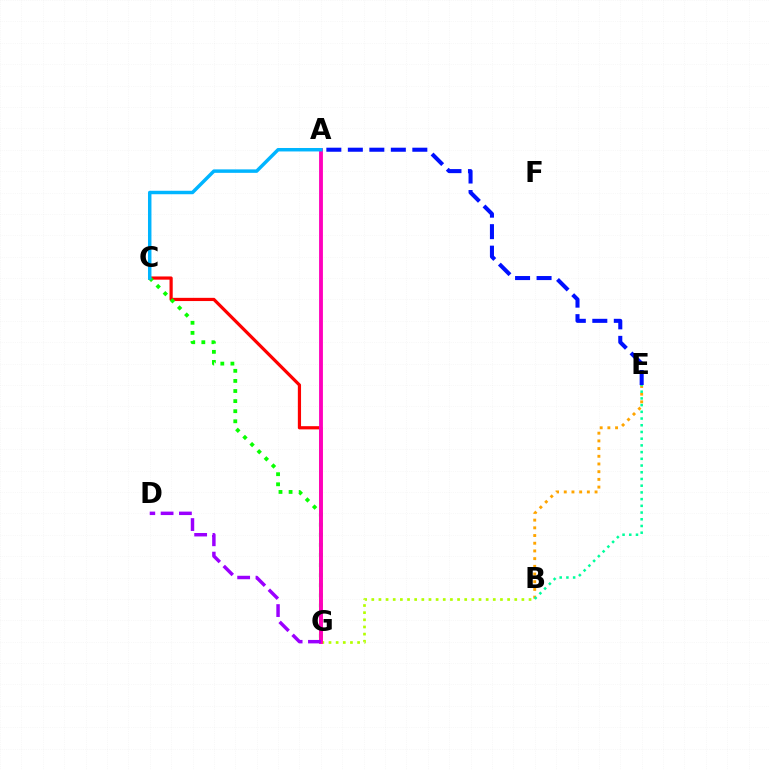{('B', 'E'): [{'color': '#ffa500', 'line_style': 'dotted', 'thickness': 2.09}, {'color': '#00ff9d', 'line_style': 'dotted', 'thickness': 1.82}], ('B', 'G'): [{'color': '#b3ff00', 'line_style': 'dotted', 'thickness': 1.94}], ('C', 'G'): [{'color': '#ff0000', 'line_style': 'solid', 'thickness': 2.31}, {'color': '#08ff00', 'line_style': 'dotted', 'thickness': 2.74}], ('A', 'E'): [{'color': '#0010ff', 'line_style': 'dashed', 'thickness': 2.92}], ('A', 'G'): [{'color': '#ff00bd', 'line_style': 'solid', 'thickness': 2.76}], ('D', 'G'): [{'color': '#9b00ff', 'line_style': 'dashed', 'thickness': 2.49}], ('A', 'C'): [{'color': '#00b5ff', 'line_style': 'solid', 'thickness': 2.49}]}